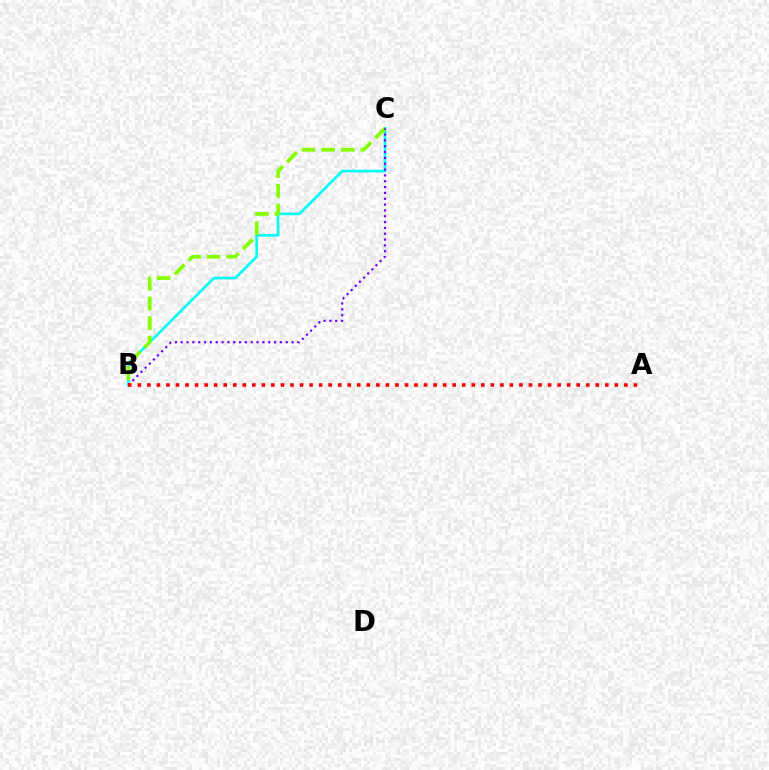{('B', 'C'): [{'color': '#00fff6', 'line_style': 'solid', 'thickness': 1.94}, {'color': '#84ff00', 'line_style': 'dashed', 'thickness': 2.67}, {'color': '#7200ff', 'line_style': 'dotted', 'thickness': 1.58}], ('A', 'B'): [{'color': '#ff0000', 'line_style': 'dotted', 'thickness': 2.59}]}